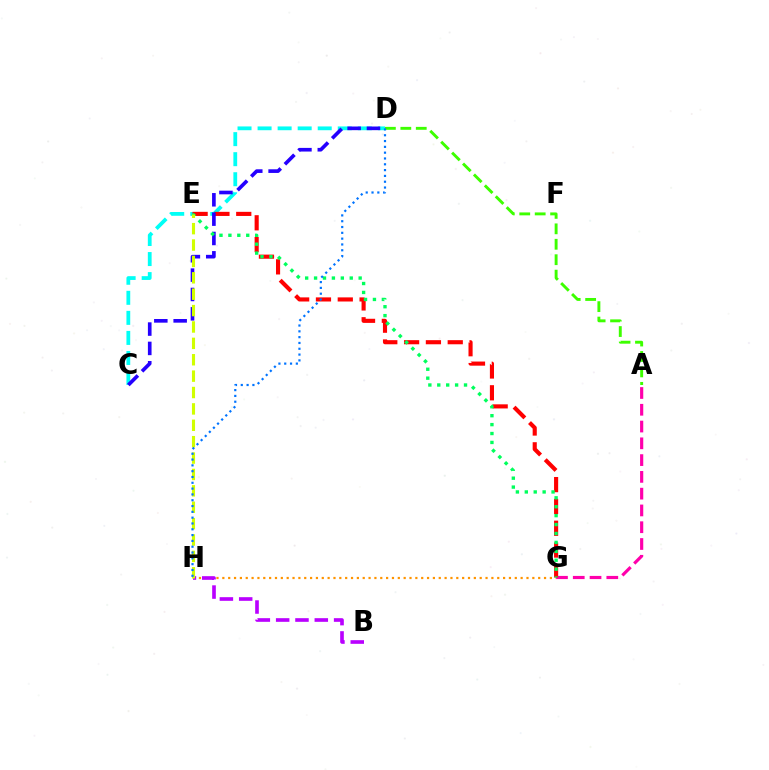{('C', 'D'): [{'color': '#00fff6', 'line_style': 'dashed', 'thickness': 2.72}, {'color': '#2500ff', 'line_style': 'dashed', 'thickness': 2.63}], ('A', 'G'): [{'color': '#ff00ac', 'line_style': 'dashed', 'thickness': 2.28}], ('E', 'G'): [{'color': '#ff0000', 'line_style': 'dashed', 'thickness': 2.96}, {'color': '#00ff5c', 'line_style': 'dotted', 'thickness': 2.42}], ('G', 'H'): [{'color': '#ff9400', 'line_style': 'dotted', 'thickness': 1.59}], ('A', 'D'): [{'color': '#3dff00', 'line_style': 'dashed', 'thickness': 2.1}], ('B', 'H'): [{'color': '#b900ff', 'line_style': 'dashed', 'thickness': 2.62}], ('E', 'H'): [{'color': '#d1ff00', 'line_style': 'dashed', 'thickness': 2.23}], ('D', 'H'): [{'color': '#0074ff', 'line_style': 'dotted', 'thickness': 1.58}]}